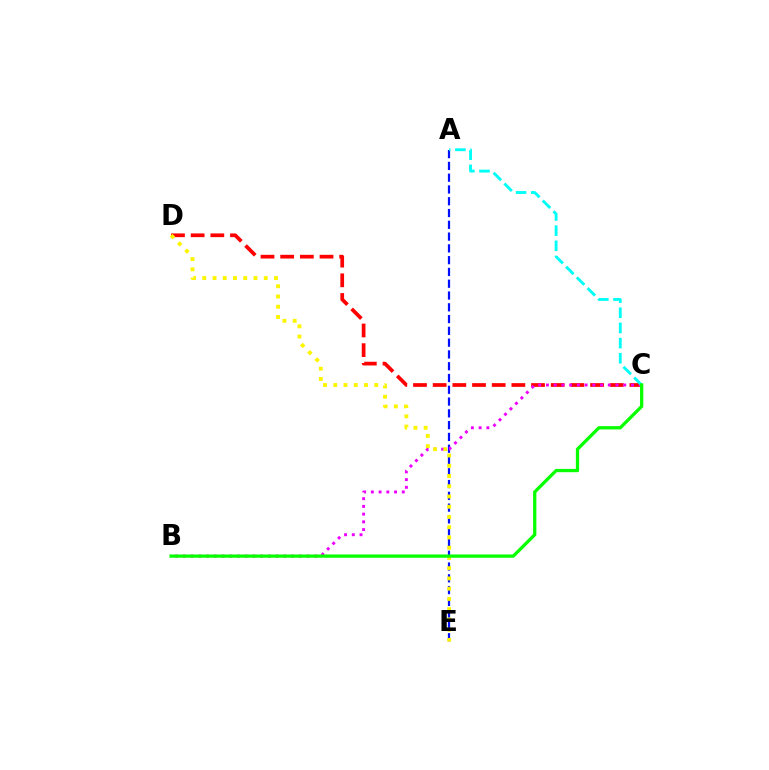{('C', 'D'): [{'color': '#ff0000', 'line_style': 'dashed', 'thickness': 2.67}], ('A', 'E'): [{'color': '#0010ff', 'line_style': 'dashed', 'thickness': 1.6}], ('B', 'C'): [{'color': '#ee00ff', 'line_style': 'dotted', 'thickness': 2.1}, {'color': '#08ff00', 'line_style': 'solid', 'thickness': 2.36}], ('D', 'E'): [{'color': '#fcf500', 'line_style': 'dotted', 'thickness': 2.78}], ('A', 'C'): [{'color': '#00fff6', 'line_style': 'dashed', 'thickness': 2.06}]}